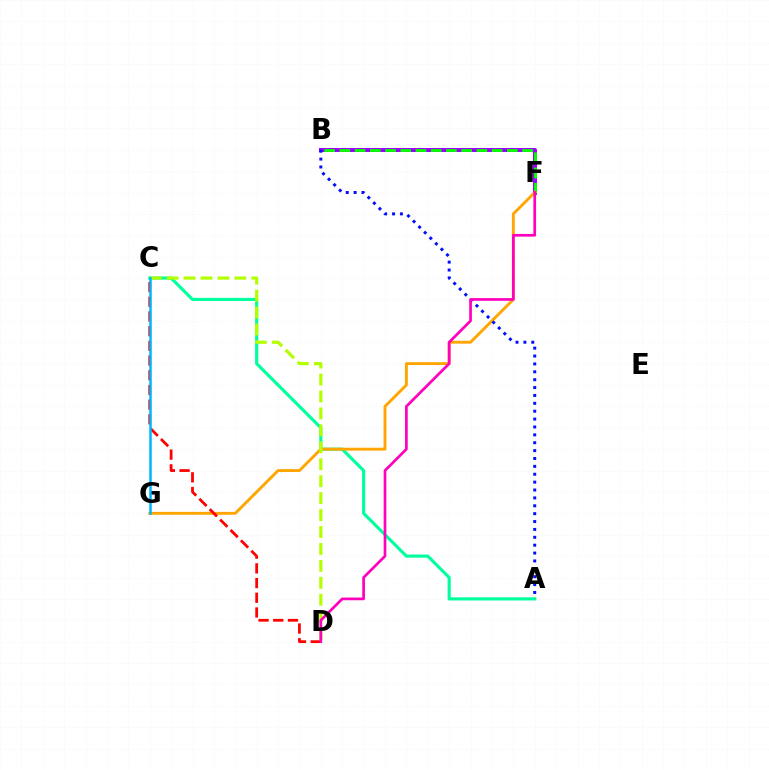{('B', 'F'): [{'color': '#9b00ff', 'line_style': 'solid', 'thickness': 2.88}, {'color': '#08ff00', 'line_style': 'dashed', 'thickness': 2.07}], ('A', 'C'): [{'color': '#00ff9d', 'line_style': 'solid', 'thickness': 2.26}], ('F', 'G'): [{'color': '#ffa500', 'line_style': 'solid', 'thickness': 2.08}], ('C', 'D'): [{'color': '#b3ff00', 'line_style': 'dashed', 'thickness': 2.3}, {'color': '#ff0000', 'line_style': 'dashed', 'thickness': 2.0}], ('A', 'B'): [{'color': '#0010ff', 'line_style': 'dotted', 'thickness': 2.14}], ('C', 'G'): [{'color': '#00b5ff', 'line_style': 'solid', 'thickness': 1.81}], ('D', 'F'): [{'color': '#ff00bd', 'line_style': 'solid', 'thickness': 1.95}]}